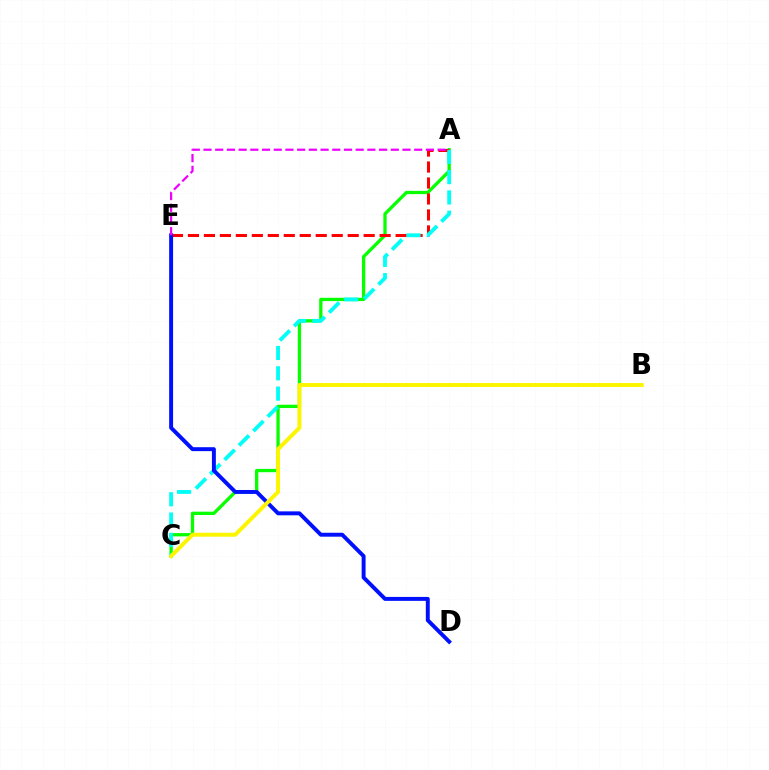{('A', 'C'): [{'color': '#08ff00', 'line_style': 'solid', 'thickness': 2.38}, {'color': '#00fff6', 'line_style': 'dashed', 'thickness': 2.76}], ('A', 'E'): [{'color': '#ff0000', 'line_style': 'dashed', 'thickness': 2.17}, {'color': '#ee00ff', 'line_style': 'dashed', 'thickness': 1.59}], ('D', 'E'): [{'color': '#0010ff', 'line_style': 'solid', 'thickness': 2.83}], ('B', 'C'): [{'color': '#fcf500', 'line_style': 'solid', 'thickness': 2.85}]}